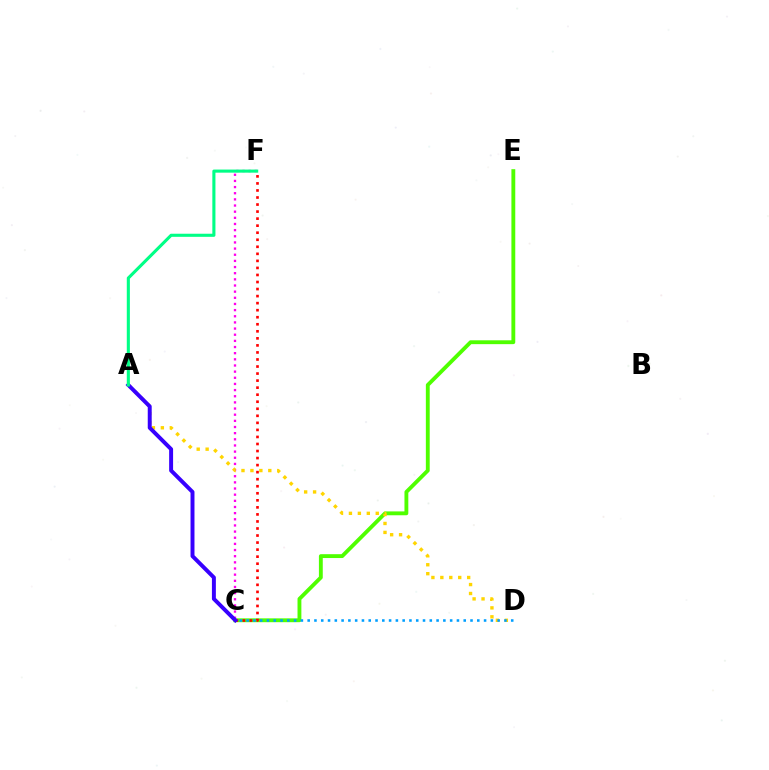{('C', 'E'): [{'color': '#4fff00', 'line_style': 'solid', 'thickness': 2.77}], ('C', 'F'): [{'color': '#ff00ed', 'line_style': 'dotted', 'thickness': 1.67}, {'color': '#ff0000', 'line_style': 'dotted', 'thickness': 1.91}], ('A', 'D'): [{'color': '#ffd500', 'line_style': 'dotted', 'thickness': 2.43}], ('A', 'C'): [{'color': '#3700ff', 'line_style': 'solid', 'thickness': 2.85}], ('A', 'F'): [{'color': '#00ff86', 'line_style': 'solid', 'thickness': 2.23}], ('C', 'D'): [{'color': '#009eff', 'line_style': 'dotted', 'thickness': 1.84}]}